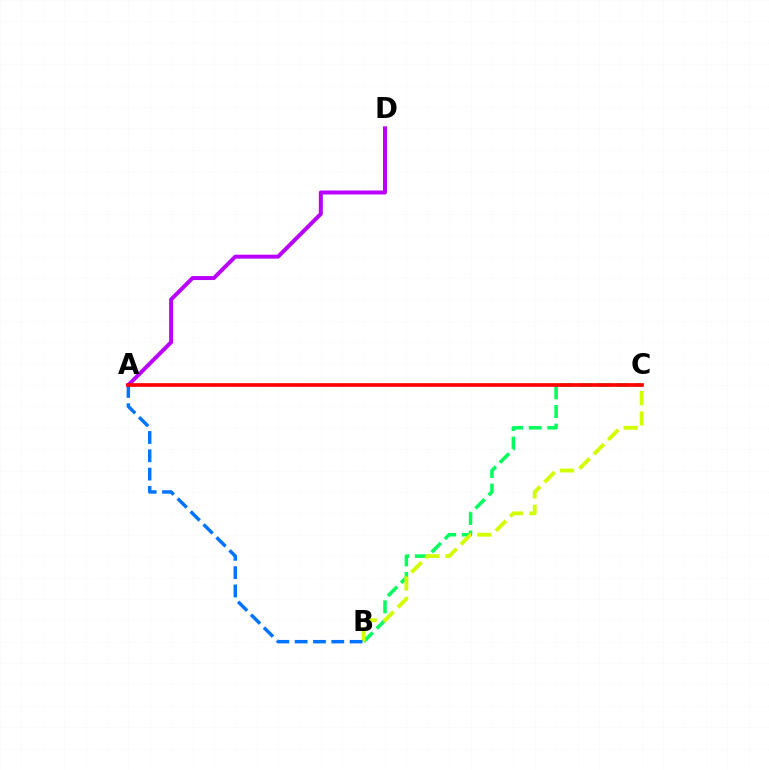{('A', 'D'): [{'color': '#b900ff', 'line_style': 'solid', 'thickness': 2.86}], ('B', 'C'): [{'color': '#00ff5c', 'line_style': 'dashed', 'thickness': 2.53}, {'color': '#d1ff00', 'line_style': 'dashed', 'thickness': 2.76}], ('A', 'B'): [{'color': '#0074ff', 'line_style': 'dashed', 'thickness': 2.49}], ('A', 'C'): [{'color': '#ff0000', 'line_style': 'solid', 'thickness': 2.64}]}